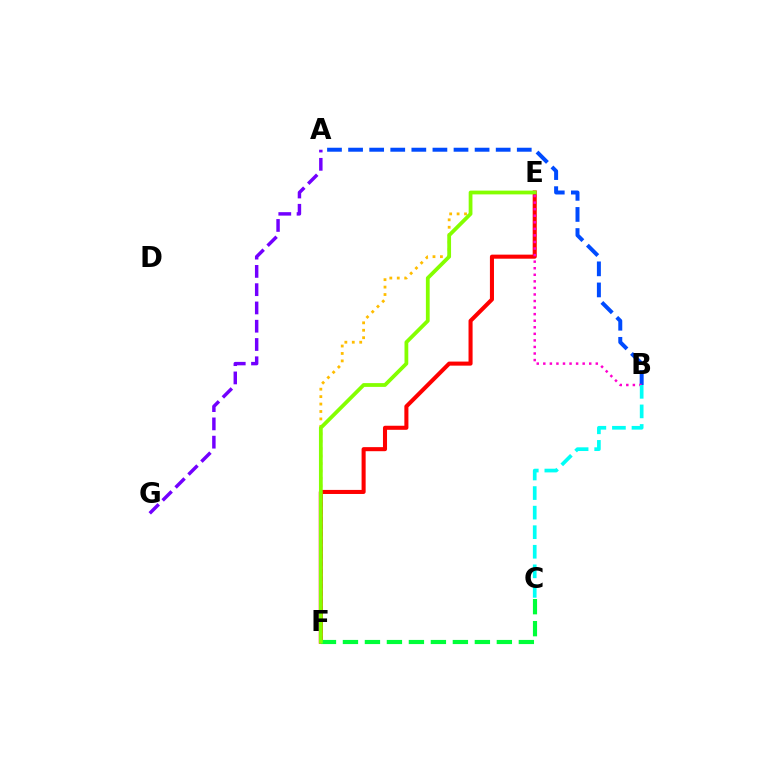{('E', 'F'): [{'color': '#ff0000', 'line_style': 'solid', 'thickness': 2.92}, {'color': '#ffbd00', 'line_style': 'dotted', 'thickness': 2.02}, {'color': '#84ff00', 'line_style': 'solid', 'thickness': 2.72}], ('C', 'F'): [{'color': '#00ff39', 'line_style': 'dashed', 'thickness': 2.99}], ('A', 'G'): [{'color': '#7200ff', 'line_style': 'dashed', 'thickness': 2.48}], ('A', 'B'): [{'color': '#004bff', 'line_style': 'dashed', 'thickness': 2.86}], ('B', 'E'): [{'color': '#ff00cf', 'line_style': 'dotted', 'thickness': 1.78}], ('B', 'C'): [{'color': '#00fff6', 'line_style': 'dashed', 'thickness': 2.66}]}